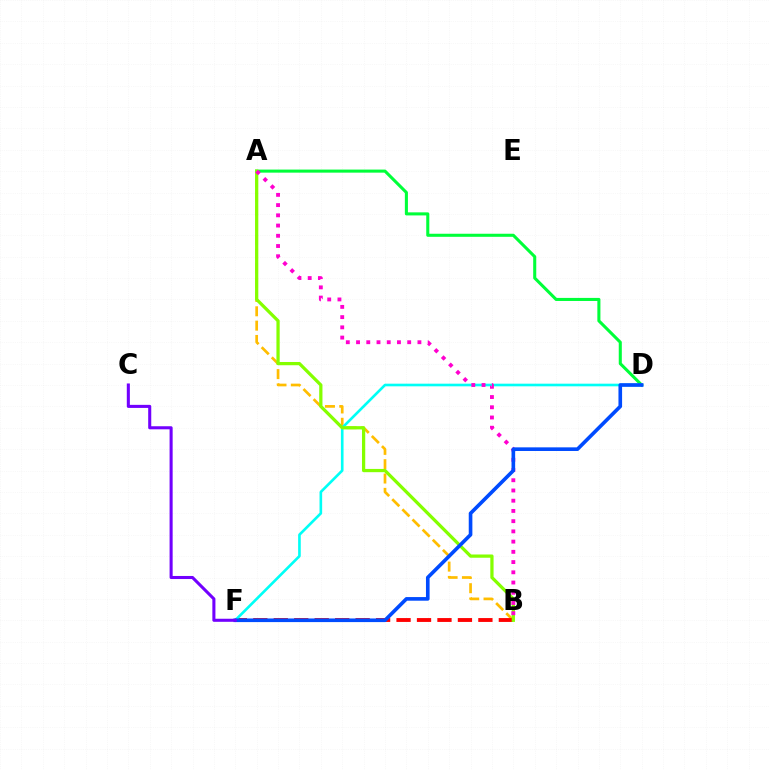{('A', 'D'): [{'color': '#00ff39', 'line_style': 'solid', 'thickness': 2.21}], ('A', 'B'): [{'color': '#ffbd00', 'line_style': 'dashed', 'thickness': 1.95}, {'color': '#84ff00', 'line_style': 'solid', 'thickness': 2.34}, {'color': '#ff00cf', 'line_style': 'dotted', 'thickness': 2.78}], ('B', 'F'): [{'color': '#ff0000', 'line_style': 'dashed', 'thickness': 2.78}], ('D', 'F'): [{'color': '#00fff6', 'line_style': 'solid', 'thickness': 1.9}, {'color': '#004bff', 'line_style': 'solid', 'thickness': 2.62}], ('C', 'F'): [{'color': '#7200ff', 'line_style': 'solid', 'thickness': 2.21}]}